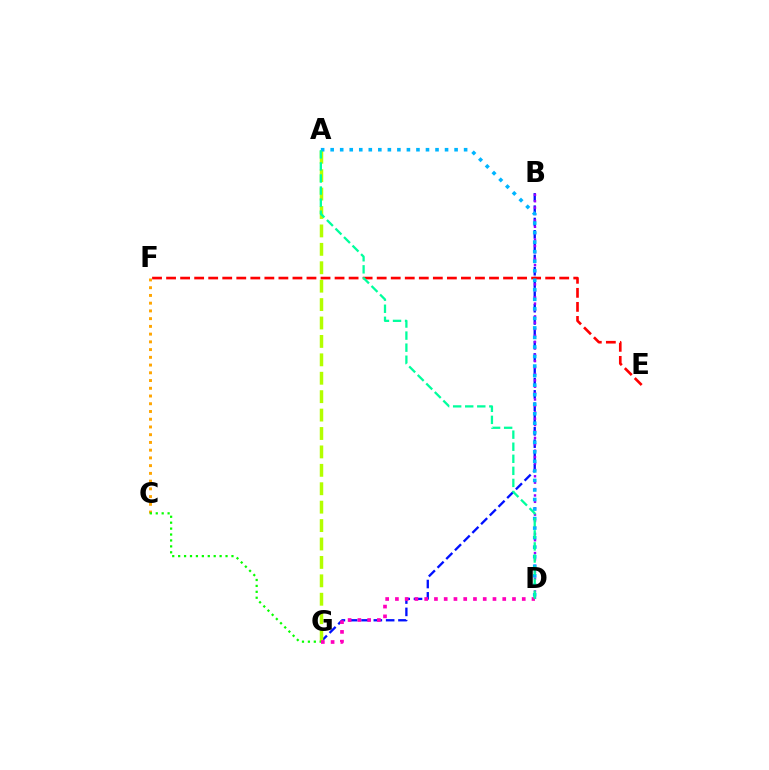{('C', 'F'): [{'color': '#ffa500', 'line_style': 'dotted', 'thickness': 2.1}], ('B', 'G'): [{'color': '#0010ff', 'line_style': 'dashed', 'thickness': 1.67}], ('B', 'D'): [{'color': '#9b00ff', 'line_style': 'dotted', 'thickness': 1.74}], ('A', 'G'): [{'color': '#b3ff00', 'line_style': 'dashed', 'thickness': 2.5}], ('E', 'F'): [{'color': '#ff0000', 'line_style': 'dashed', 'thickness': 1.91}], ('A', 'D'): [{'color': '#00b5ff', 'line_style': 'dotted', 'thickness': 2.59}, {'color': '#00ff9d', 'line_style': 'dashed', 'thickness': 1.64}], ('D', 'G'): [{'color': '#ff00bd', 'line_style': 'dotted', 'thickness': 2.65}], ('C', 'G'): [{'color': '#08ff00', 'line_style': 'dotted', 'thickness': 1.61}]}